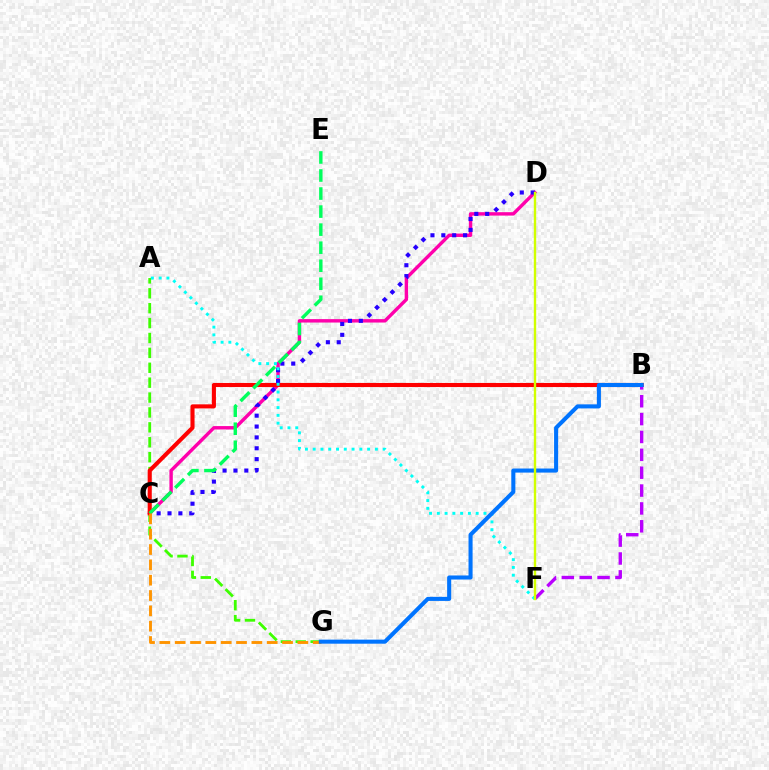{('A', 'G'): [{'color': '#3dff00', 'line_style': 'dashed', 'thickness': 2.02}], ('C', 'D'): [{'color': '#ff00ac', 'line_style': 'solid', 'thickness': 2.45}, {'color': '#2500ff', 'line_style': 'dotted', 'thickness': 2.95}], ('B', 'C'): [{'color': '#ff0000', 'line_style': 'solid', 'thickness': 2.95}], ('B', 'F'): [{'color': '#b900ff', 'line_style': 'dashed', 'thickness': 2.43}], ('C', 'E'): [{'color': '#00ff5c', 'line_style': 'dashed', 'thickness': 2.45}], ('C', 'G'): [{'color': '#ff9400', 'line_style': 'dashed', 'thickness': 2.08}], ('A', 'F'): [{'color': '#00fff6', 'line_style': 'dotted', 'thickness': 2.11}], ('B', 'G'): [{'color': '#0074ff', 'line_style': 'solid', 'thickness': 2.93}], ('D', 'F'): [{'color': '#d1ff00', 'line_style': 'solid', 'thickness': 1.71}]}